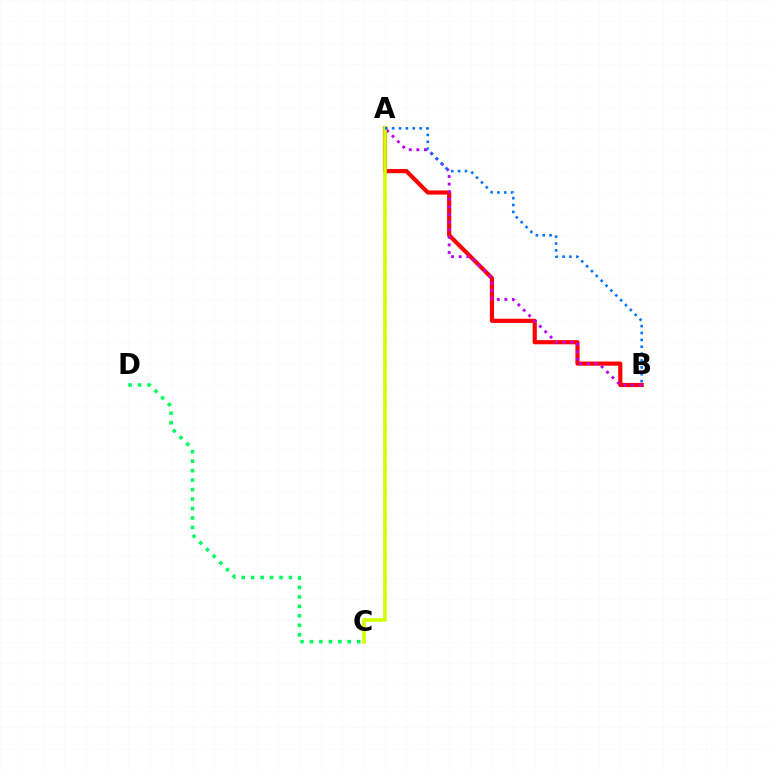{('C', 'D'): [{'color': '#00ff5c', 'line_style': 'dotted', 'thickness': 2.57}], ('A', 'B'): [{'color': '#ff0000', 'line_style': 'solid', 'thickness': 3.0}, {'color': '#b900ff', 'line_style': 'dotted', 'thickness': 2.06}, {'color': '#0074ff', 'line_style': 'dotted', 'thickness': 1.87}], ('A', 'C'): [{'color': '#d1ff00', 'line_style': 'solid', 'thickness': 2.61}]}